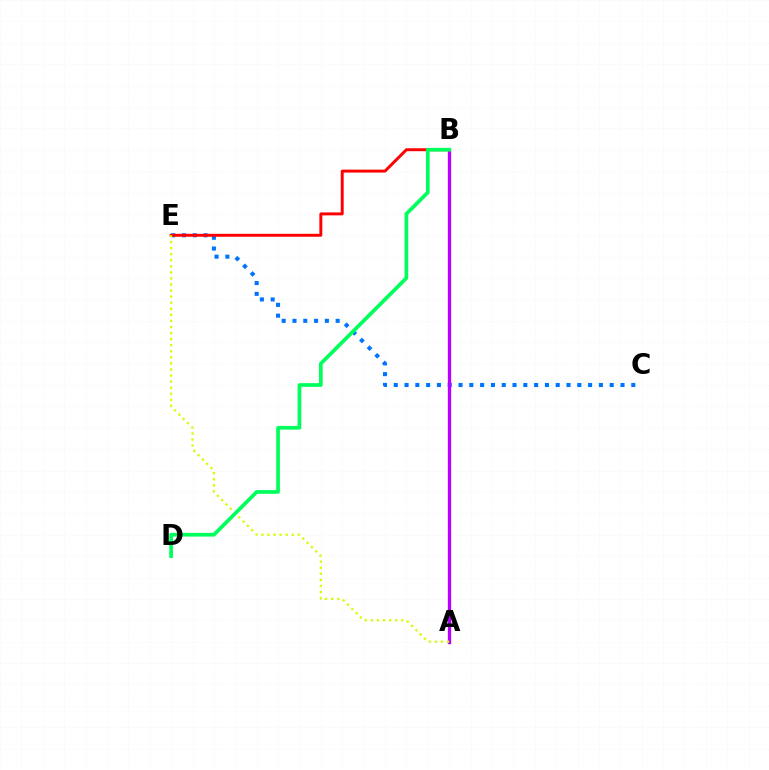{('C', 'E'): [{'color': '#0074ff', 'line_style': 'dotted', 'thickness': 2.93}], ('A', 'B'): [{'color': '#b900ff', 'line_style': 'solid', 'thickness': 2.39}], ('B', 'E'): [{'color': '#ff0000', 'line_style': 'solid', 'thickness': 2.12}], ('A', 'E'): [{'color': '#d1ff00', 'line_style': 'dotted', 'thickness': 1.65}], ('B', 'D'): [{'color': '#00ff5c', 'line_style': 'solid', 'thickness': 2.67}]}